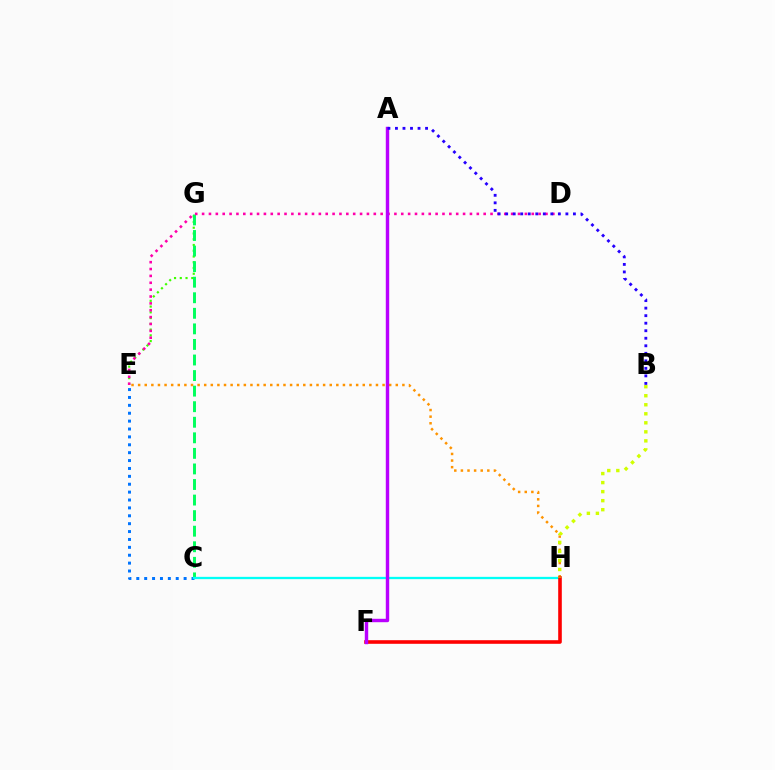{('E', 'G'): [{'color': '#3dff00', 'line_style': 'dotted', 'thickness': 1.56}], ('C', 'E'): [{'color': '#0074ff', 'line_style': 'dotted', 'thickness': 2.14}], ('C', 'G'): [{'color': '#00ff5c', 'line_style': 'dashed', 'thickness': 2.11}], ('E', 'H'): [{'color': '#ff9400', 'line_style': 'dotted', 'thickness': 1.79}], ('C', 'H'): [{'color': '#00fff6', 'line_style': 'solid', 'thickness': 1.65}], ('D', 'E'): [{'color': '#ff00ac', 'line_style': 'dotted', 'thickness': 1.87}], ('F', 'H'): [{'color': '#ff0000', 'line_style': 'solid', 'thickness': 2.6}], ('A', 'F'): [{'color': '#b900ff', 'line_style': 'solid', 'thickness': 2.46}], ('B', 'H'): [{'color': '#d1ff00', 'line_style': 'dotted', 'thickness': 2.45}], ('A', 'B'): [{'color': '#2500ff', 'line_style': 'dotted', 'thickness': 2.05}]}